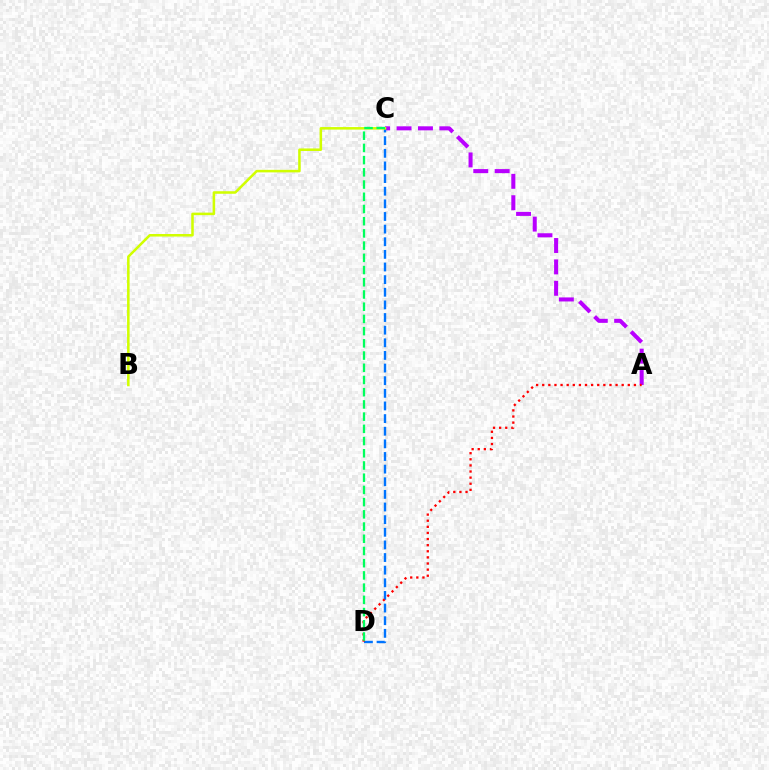{('A', 'C'): [{'color': '#b900ff', 'line_style': 'dashed', 'thickness': 2.91}], ('C', 'D'): [{'color': '#0074ff', 'line_style': 'dashed', 'thickness': 1.72}, {'color': '#00ff5c', 'line_style': 'dashed', 'thickness': 1.66}], ('A', 'D'): [{'color': '#ff0000', 'line_style': 'dotted', 'thickness': 1.66}], ('B', 'C'): [{'color': '#d1ff00', 'line_style': 'solid', 'thickness': 1.83}]}